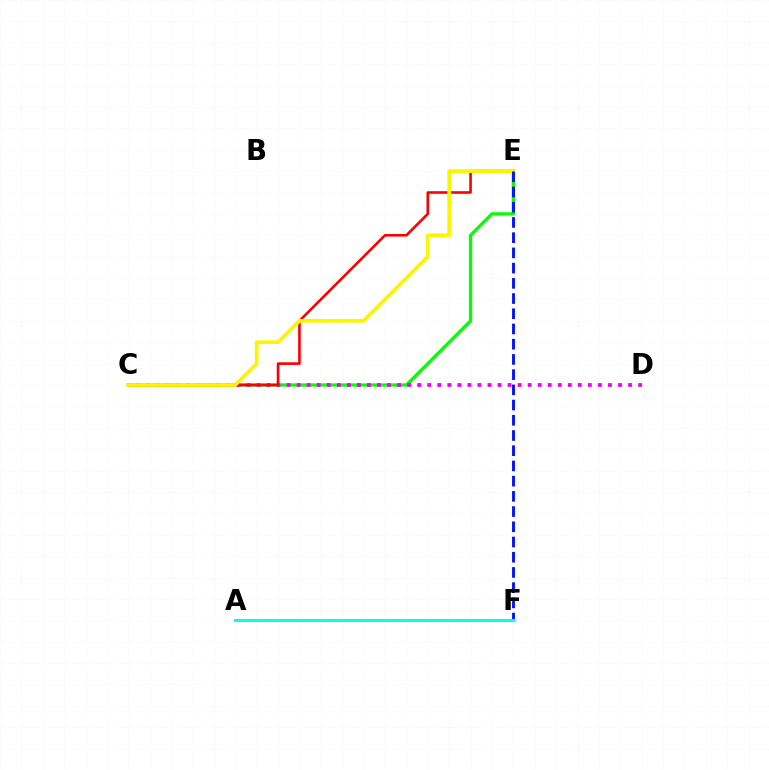{('C', 'E'): [{'color': '#08ff00', 'line_style': 'solid', 'thickness': 2.36}, {'color': '#ff0000', 'line_style': 'solid', 'thickness': 1.89}, {'color': '#fcf500', 'line_style': 'solid', 'thickness': 2.67}], ('C', 'D'): [{'color': '#ee00ff', 'line_style': 'dotted', 'thickness': 2.73}], ('E', 'F'): [{'color': '#0010ff', 'line_style': 'dashed', 'thickness': 2.07}], ('A', 'F'): [{'color': '#00fff6', 'line_style': 'solid', 'thickness': 2.17}]}